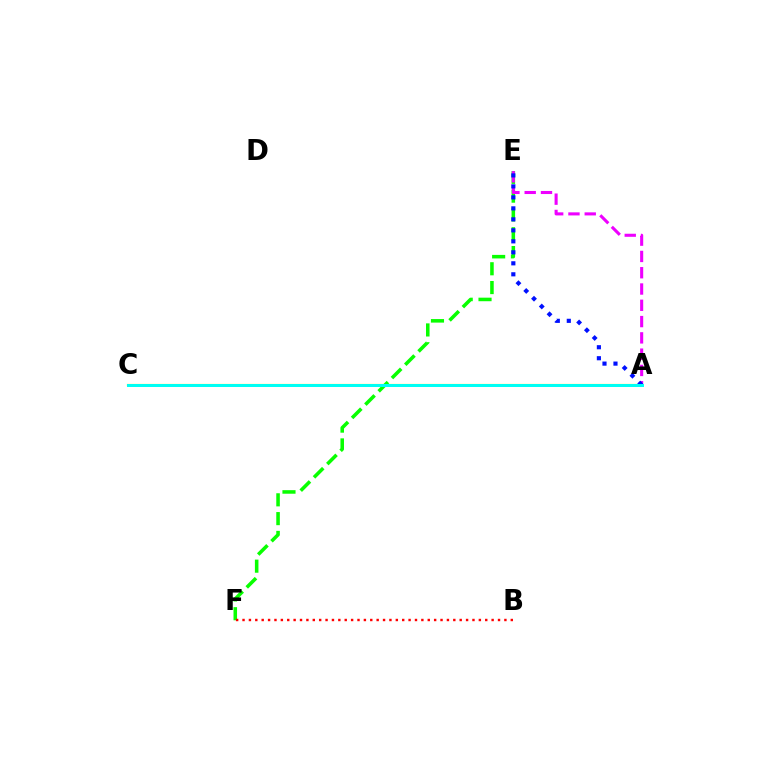{('A', 'C'): [{'color': '#fcf500', 'line_style': 'solid', 'thickness': 1.59}, {'color': '#00fff6', 'line_style': 'solid', 'thickness': 2.15}], ('E', 'F'): [{'color': '#08ff00', 'line_style': 'dashed', 'thickness': 2.55}], ('A', 'E'): [{'color': '#ee00ff', 'line_style': 'dashed', 'thickness': 2.21}, {'color': '#0010ff', 'line_style': 'dotted', 'thickness': 2.99}], ('B', 'F'): [{'color': '#ff0000', 'line_style': 'dotted', 'thickness': 1.74}]}